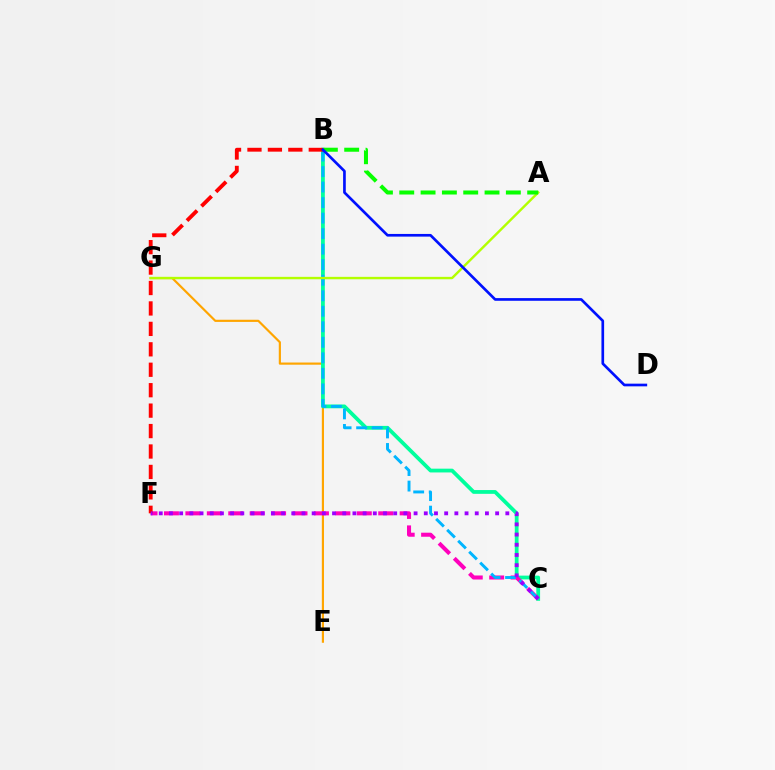{('E', 'G'): [{'color': '#ffa500', 'line_style': 'solid', 'thickness': 1.56}], ('B', 'C'): [{'color': '#00ff9d', 'line_style': 'solid', 'thickness': 2.72}, {'color': '#00b5ff', 'line_style': 'dashed', 'thickness': 2.11}], ('C', 'F'): [{'color': '#ff00bd', 'line_style': 'dashed', 'thickness': 2.91}, {'color': '#9b00ff', 'line_style': 'dotted', 'thickness': 2.77}], ('B', 'F'): [{'color': '#ff0000', 'line_style': 'dashed', 'thickness': 2.78}], ('A', 'G'): [{'color': '#b3ff00', 'line_style': 'solid', 'thickness': 1.74}], ('A', 'B'): [{'color': '#08ff00', 'line_style': 'dashed', 'thickness': 2.9}], ('B', 'D'): [{'color': '#0010ff', 'line_style': 'solid', 'thickness': 1.93}]}